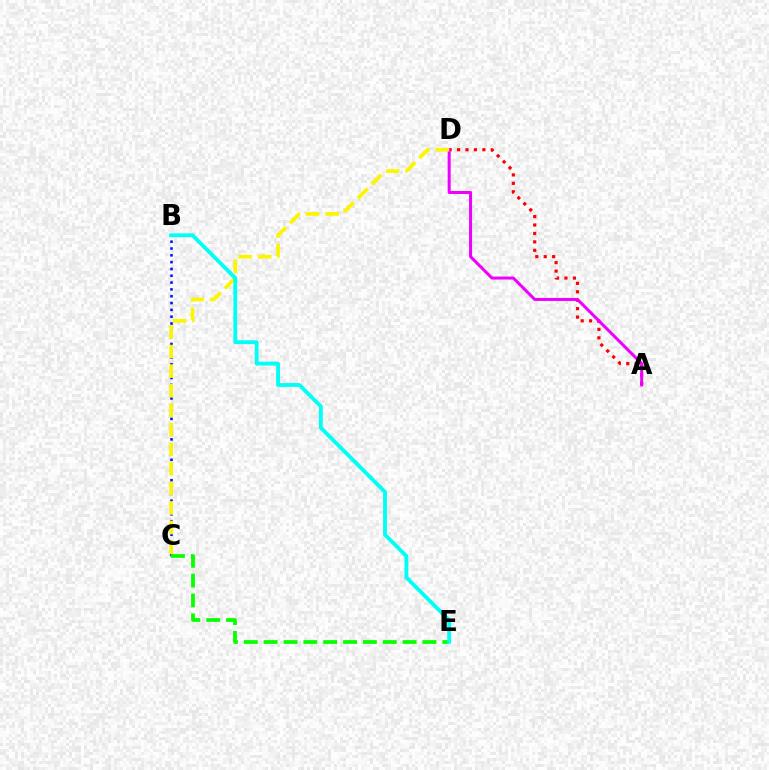{('B', 'C'): [{'color': '#0010ff', 'line_style': 'dotted', 'thickness': 1.85}], ('A', 'D'): [{'color': '#ff0000', 'line_style': 'dotted', 'thickness': 2.29}, {'color': '#ee00ff', 'line_style': 'solid', 'thickness': 2.17}], ('C', 'E'): [{'color': '#08ff00', 'line_style': 'dashed', 'thickness': 2.7}], ('C', 'D'): [{'color': '#fcf500', 'line_style': 'dashed', 'thickness': 2.66}], ('B', 'E'): [{'color': '#00fff6', 'line_style': 'solid', 'thickness': 2.77}]}